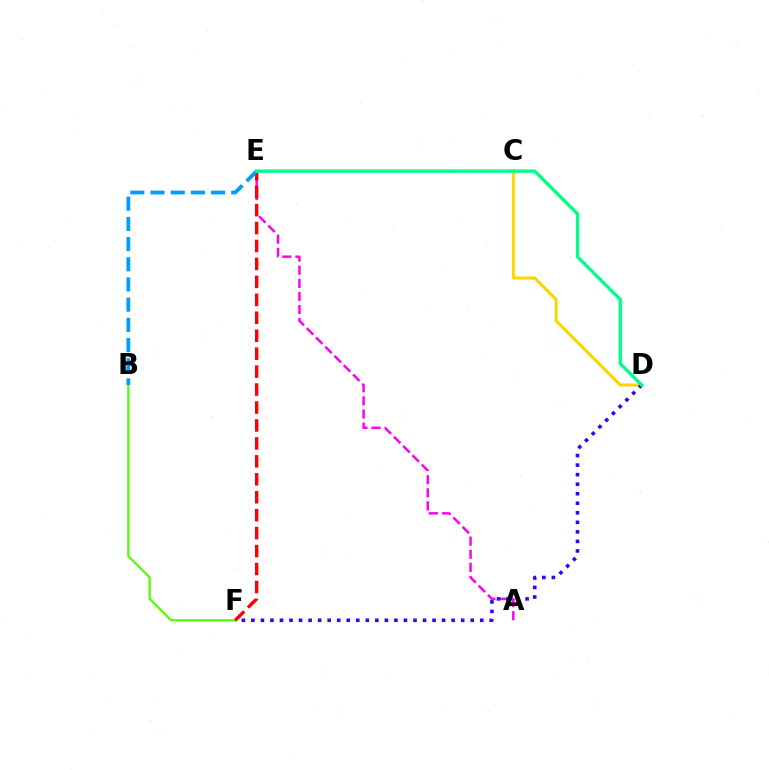{('A', 'E'): [{'color': '#ff00ed', 'line_style': 'dashed', 'thickness': 1.78}], ('B', 'F'): [{'color': '#4fff00', 'line_style': 'solid', 'thickness': 1.59}], ('C', 'D'): [{'color': '#ffd500', 'line_style': 'solid', 'thickness': 2.19}], ('D', 'F'): [{'color': '#3700ff', 'line_style': 'dotted', 'thickness': 2.59}], ('E', 'F'): [{'color': '#ff0000', 'line_style': 'dashed', 'thickness': 2.44}], ('B', 'E'): [{'color': '#009eff', 'line_style': 'dashed', 'thickness': 2.74}], ('D', 'E'): [{'color': '#00ff86', 'line_style': 'solid', 'thickness': 2.4}]}